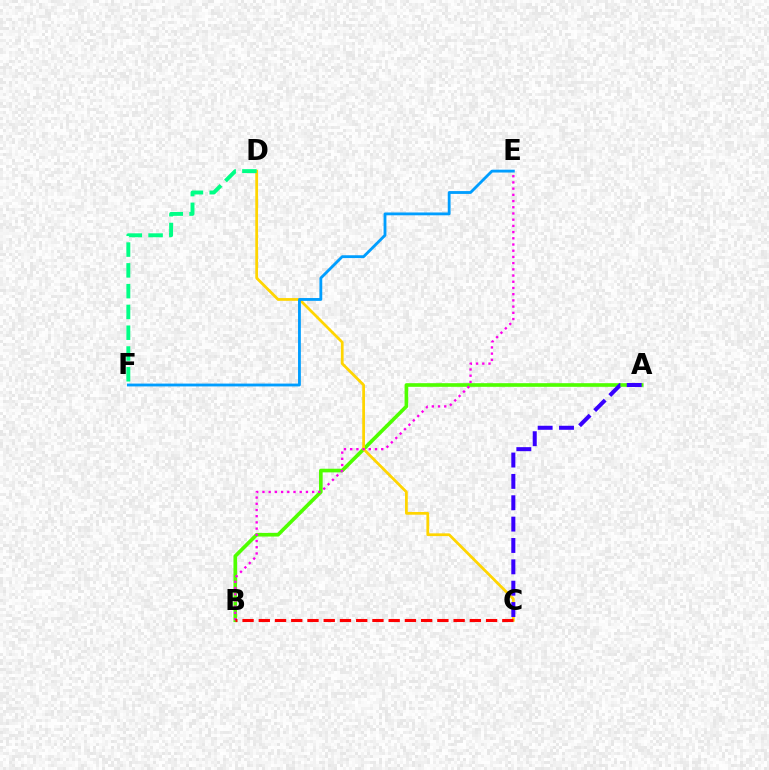{('A', 'B'): [{'color': '#4fff00', 'line_style': 'solid', 'thickness': 2.62}], ('C', 'D'): [{'color': '#ffd500', 'line_style': 'solid', 'thickness': 1.98}], ('A', 'C'): [{'color': '#3700ff', 'line_style': 'dashed', 'thickness': 2.9}], ('B', 'E'): [{'color': '#ff00ed', 'line_style': 'dotted', 'thickness': 1.69}], ('E', 'F'): [{'color': '#009eff', 'line_style': 'solid', 'thickness': 2.04}], ('D', 'F'): [{'color': '#00ff86', 'line_style': 'dashed', 'thickness': 2.82}], ('B', 'C'): [{'color': '#ff0000', 'line_style': 'dashed', 'thickness': 2.21}]}